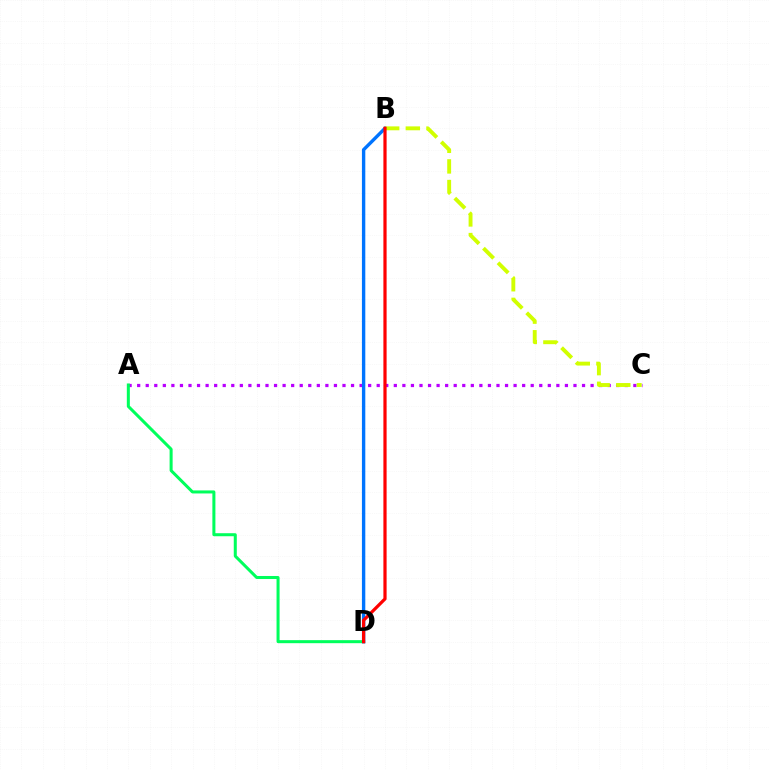{('A', 'C'): [{'color': '#b900ff', 'line_style': 'dotted', 'thickness': 2.32}], ('A', 'D'): [{'color': '#00ff5c', 'line_style': 'solid', 'thickness': 2.18}], ('B', 'D'): [{'color': '#0074ff', 'line_style': 'solid', 'thickness': 2.43}, {'color': '#ff0000', 'line_style': 'solid', 'thickness': 2.31}], ('B', 'C'): [{'color': '#d1ff00', 'line_style': 'dashed', 'thickness': 2.8}]}